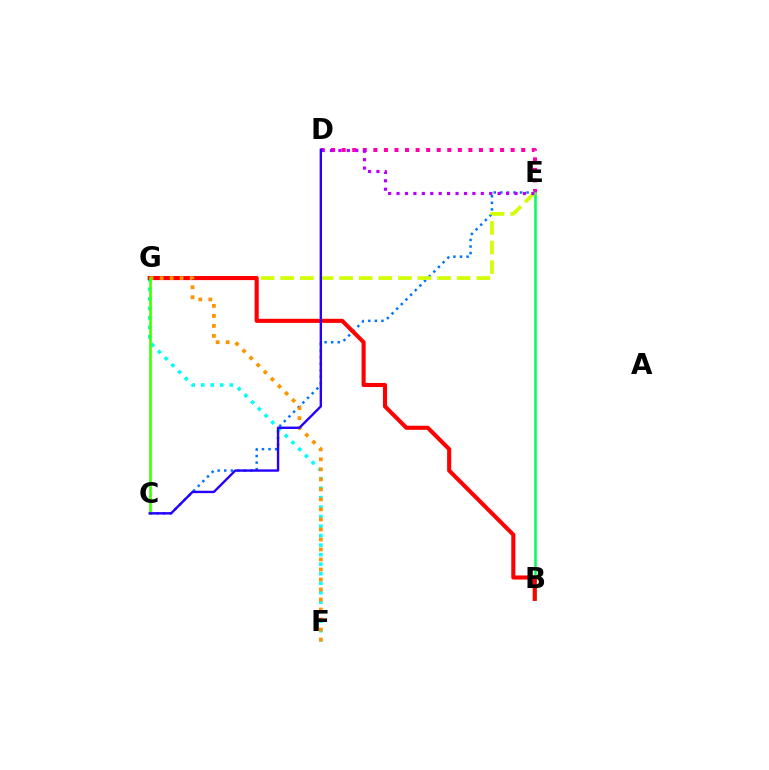{('D', 'E'): [{'color': '#ff00ac', 'line_style': 'dotted', 'thickness': 2.87}, {'color': '#b900ff', 'line_style': 'dotted', 'thickness': 2.29}], ('B', 'E'): [{'color': '#00ff5c', 'line_style': 'solid', 'thickness': 1.83}], ('C', 'E'): [{'color': '#0074ff', 'line_style': 'dotted', 'thickness': 1.79}], ('E', 'G'): [{'color': '#d1ff00', 'line_style': 'dashed', 'thickness': 2.66}], ('F', 'G'): [{'color': '#00fff6', 'line_style': 'dotted', 'thickness': 2.58}, {'color': '#ff9400', 'line_style': 'dotted', 'thickness': 2.72}], ('B', 'G'): [{'color': '#ff0000', 'line_style': 'solid', 'thickness': 2.95}], ('C', 'G'): [{'color': '#3dff00', 'line_style': 'solid', 'thickness': 1.88}], ('C', 'D'): [{'color': '#2500ff', 'line_style': 'solid', 'thickness': 1.72}]}